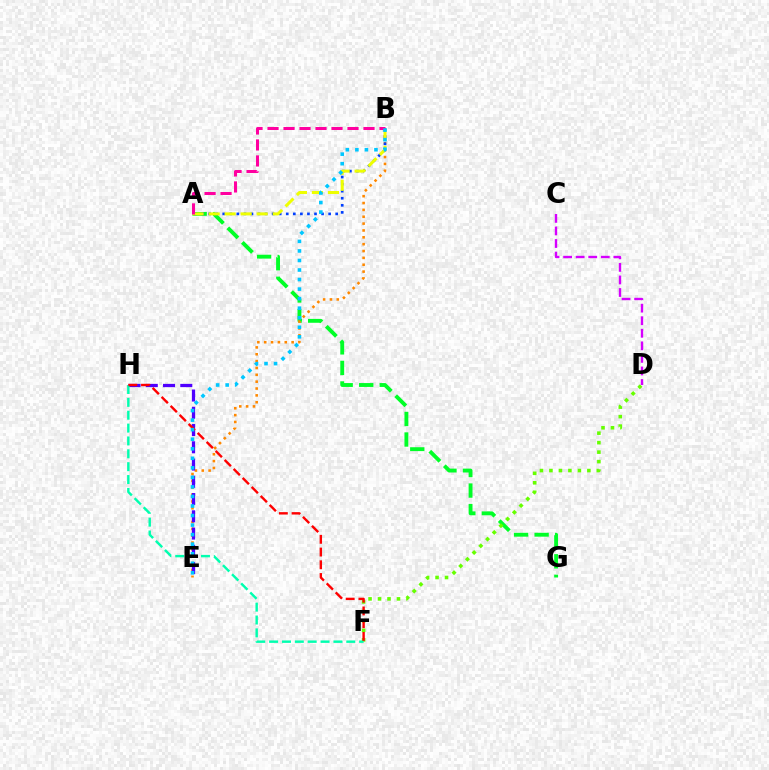{('A', 'G'): [{'color': '#00ff27', 'line_style': 'dashed', 'thickness': 2.79}], ('B', 'E'): [{'color': '#ff8800', 'line_style': 'dotted', 'thickness': 1.86}, {'color': '#00c7ff', 'line_style': 'dotted', 'thickness': 2.59}], ('A', 'B'): [{'color': '#003fff', 'line_style': 'dotted', 'thickness': 1.92}, {'color': '#eeff00', 'line_style': 'dashed', 'thickness': 2.18}, {'color': '#ff00a0', 'line_style': 'dashed', 'thickness': 2.17}], ('D', 'F'): [{'color': '#66ff00', 'line_style': 'dotted', 'thickness': 2.58}], ('E', 'H'): [{'color': '#4f00ff', 'line_style': 'dashed', 'thickness': 2.34}], ('F', 'H'): [{'color': '#00ffaf', 'line_style': 'dashed', 'thickness': 1.75}, {'color': '#ff0000', 'line_style': 'dashed', 'thickness': 1.73}], ('C', 'D'): [{'color': '#d600ff', 'line_style': 'dashed', 'thickness': 1.71}]}